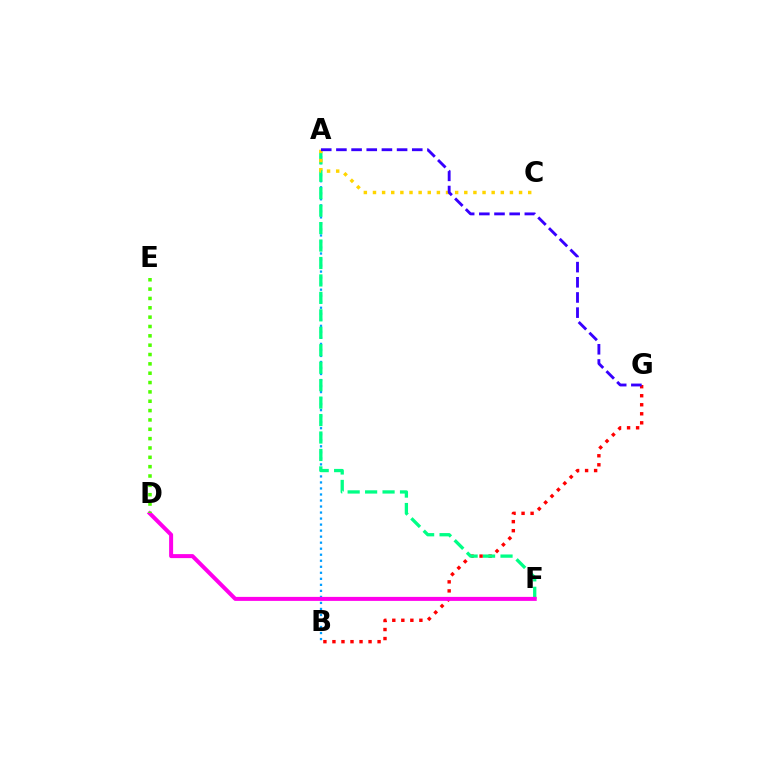{('A', 'B'): [{'color': '#009eff', 'line_style': 'dotted', 'thickness': 1.64}], ('B', 'G'): [{'color': '#ff0000', 'line_style': 'dotted', 'thickness': 2.45}], ('A', 'F'): [{'color': '#00ff86', 'line_style': 'dashed', 'thickness': 2.37}], ('D', 'F'): [{'color': '#ff00ed', 'line_style': 'solid', 'thickness': 2.88}], ('D', 'E'): [{'color': '#4fff00', 'line_style': 'dotted', 'thickness': 2.54}], ('A', 'C'): [{'color': '#ffd500', 'line_style': 'dotted', 'thickness': 2.48}], ('A', 'G'): [{'color': '#3700ff', 'line_style': 'dashed', 'thickness': 2.06}]}